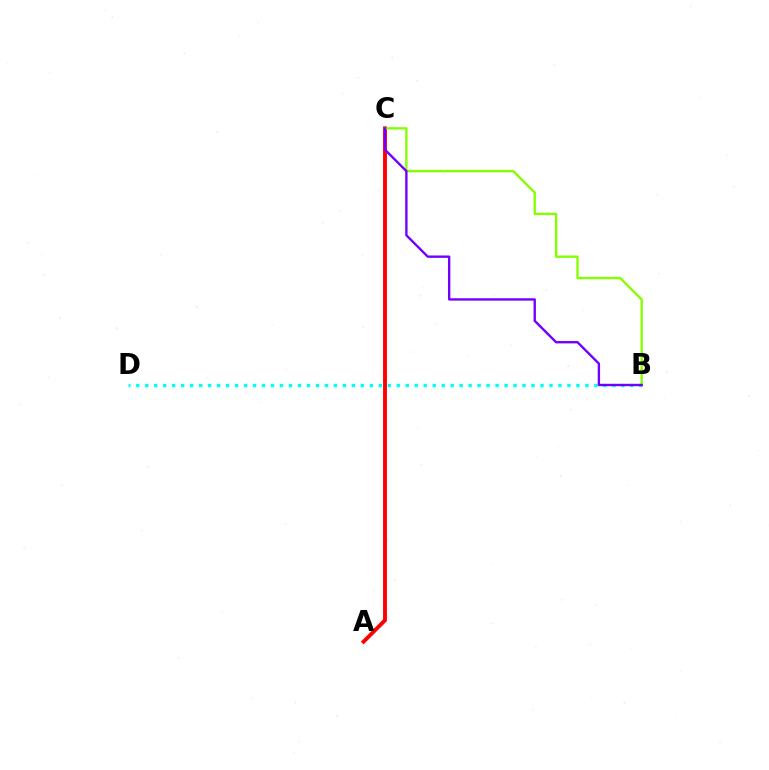{('A', 'C'): [{'color': '#ff0000', 'line_style': 'solid', 'thickness': 2.79}], ('B', 'D'): [{'color': '#00fff6', 'line_style': 'dotted', 'thickness': 2.44}], ('B', 'C'): [{'color': '#84ff00', 'line_style': 'solid', 'thickness': 1.69}, {'color': '#7200ff', 'line_style': 'solid', 'thickness': 1.71}]}